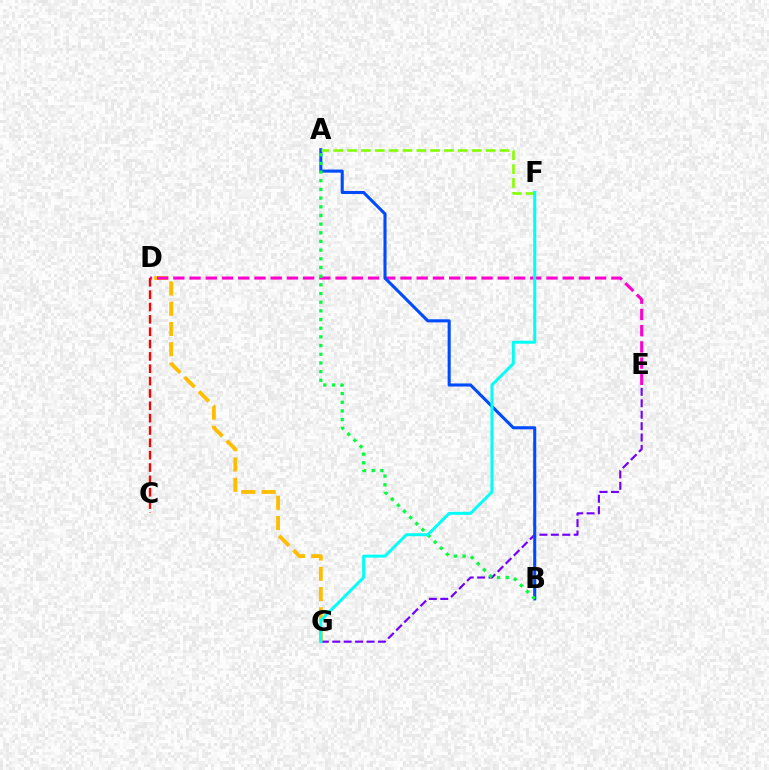{('E', 'G'): [{'color': '#7200ff', 'line_style': 'dashed', 'thickness': 1.55}], ('D', 'G'): [{'color': '#ffbd00', 'line_style': 'dashed', 'thickness': 2.75}], ('D', 'E'): [{'color': '#ff00cf', 'line_style': 'dashed', 'thickness': 2.2}], ('A', 'B'): [{'color': '#004bff', 'line_style': 'solid', 'thickness': 2.21}, {'color': '#00ff39', 'line_style': 'dotted', 'thickness': 2.36}], ('A', 'F'): [{'color': '#84ff00', 'line_style': 'dashed', 'thickness': 1.88}], ('C', 'D'): [{'color': '#ff0000', 'line_style': 'dashed', 'thickness': 1.68}], ('F', 'G'): [{'color': '#00fff6', 'line_style': 'solid', 'thickness': 2.13}]}